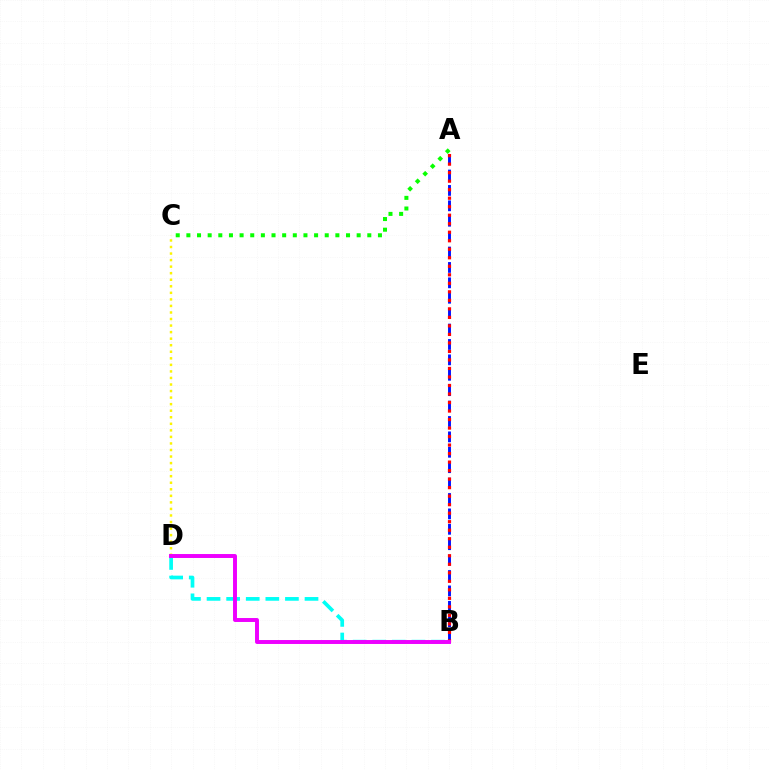{('A', 'C'): [{'color': '#08ff00', 'line_style': 'dotted', 'thickness': 2.89}], ('A', 'B'): [{'color': '#0010ff', 'line_style': 'dashed', 'thickness': 2.09}, {'color': '#ff0000', 'line_style': 'dotted', 'thickness': 2.31}], ('C', 'D'): [{'color': '#fcf500', 'line_style': 'dotted', 'thickness': 1.78}], ('B', 'D'): [{'color': '#00fff6', 'line_style': 'dashed', 'thickness': 2.66}, {'color': '#ee00ff', 'line_style': 'solid', 'thickness': 2.83}]}